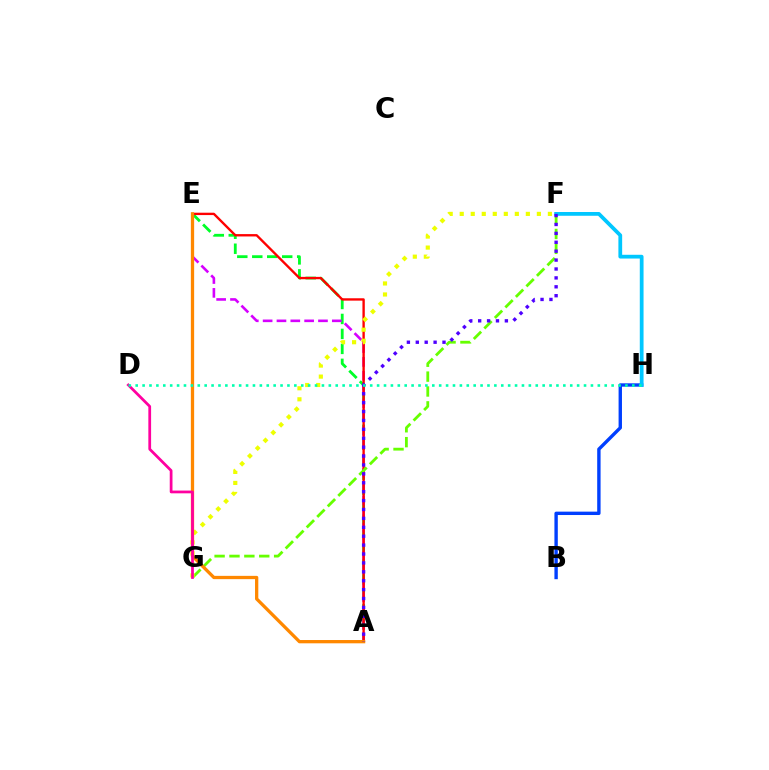{('A', 'E'): [{'color': '#00ff27', 'line_style': 'dashed', 'thickness': 2.03}, {'color': '#d600ff', 'line_style': 'dashed', 'thickness': 1.88}, {'color': '#ff0000', 'line_style': 'solid', 'thickness': 1.7}, {'color': '#ff8800', 'line_style': 'solid', 'thickness': 2.37}], ('B', 'H'): [{'color': '#003fff', 'line_style': 'solid', 'thickness': 2.44}], ('F', 'G'): [{'color': '#66ff00', 'line_style': 'dashed', 'thickness': 2.02}, {'color': '#eeff00', 'line_style': 'dotted', 'thickness': 2.99}], ('F', 'H'): [{'color': '#00c7ff', 'line_style': 'solid', 'thickness': 2.71}], ('D', 'G'): [{'color': '#ff00a0', 'line_style': 'solid', 'thickness': 1.98}], ('A', 'F'): [{'color': '#4f00ff', 'line_style': 'dotted', 'thickness': 2.42}], ('D', 'H'): [{'color': '#00ffaf', 'line_style': 'dotted', 'thickness': 1.87}]}